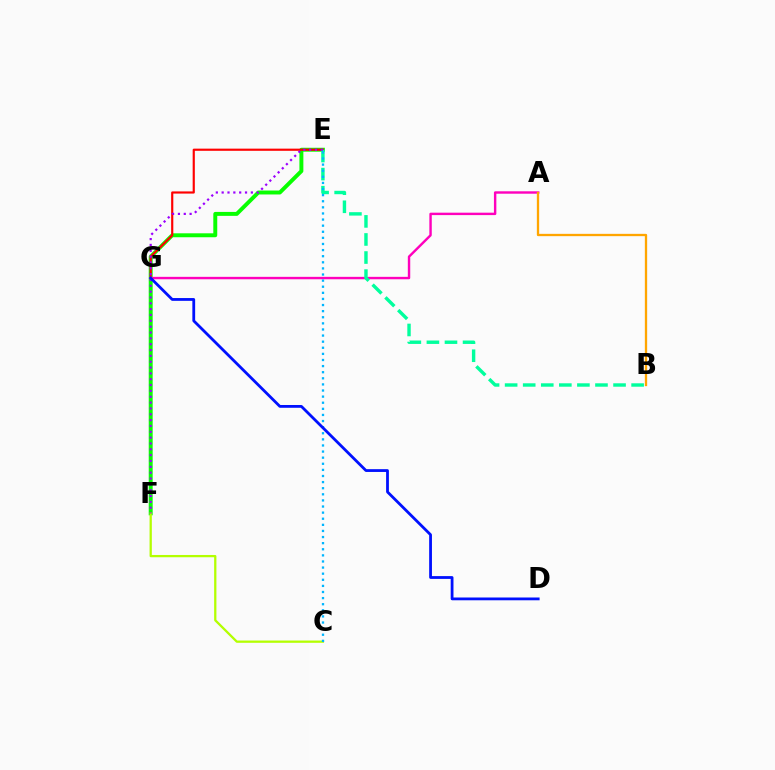{('E', 'F'): [{'color': '#08ff00', 'line_style': 'solid', 'thickness': 2.84}, {'color': '#9b00ff', 'line_style': 'dotted', 'thickness': 1.59}], ('C', 'F'): [{'color': '#b3ff00', 'line_style': 'solid', 'thickness': 1.64}], ('E', 'G'): [{'color': '#ff0000', 'line_style': 'solid', 'thickness': 1.56}], ('A', 'G'): [{'color': '#ff00bd', 'line_style': 'solid', 'thickness': 1.74}], ('B', 'E'): [{'color': '#00ff9d', 'line_style': 'dashed', 'thickness': 2.45}], ('C', 'E'): [{'color': '#00b5ff', 'line_style': 'dotted', 'thickness': 1.66}], ('A', 'B'): [{'color': '#ffa500', 'line_style': 'solid', 'thickness': 1.66}], ('D', 'G'): [{'color': '#0010ff', 'line_style': 'solid', 'thickness': 2.01}]}